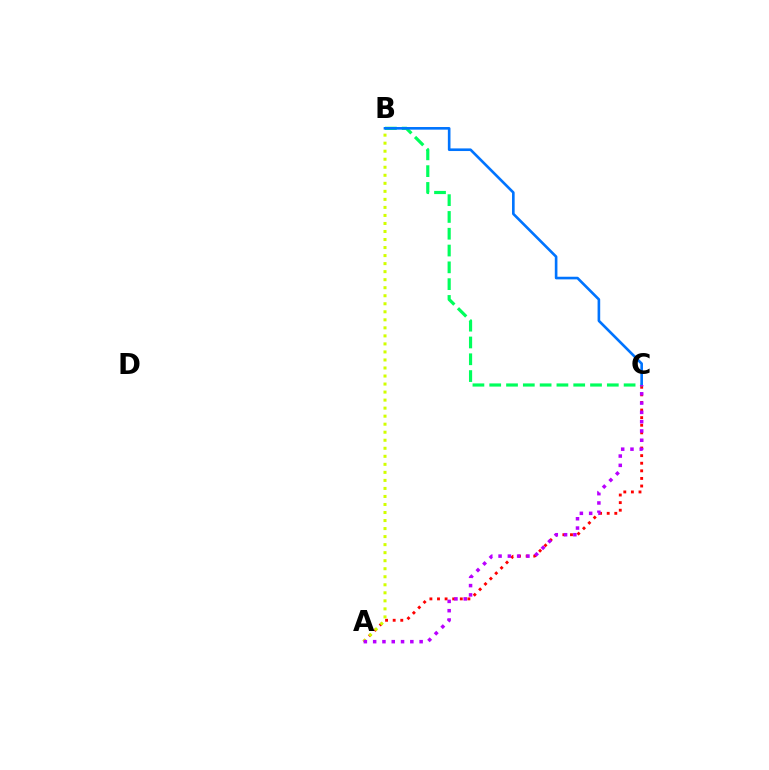{('A', 'C'): [{'color': '#ff0000', 'line_style': 'dotted', 'thickness': 2.06}, {'color': '#b900ff', 'line_style': 'dotted', 'thickness': 2.53}], ('B', 'C'): [{'color': '#00ff5c', 'line_style': 'dashed', 'thickness': 2.28}, {'color': '#0074ff', 'line_style': 'solid', 'thickness': 1.89}], ('A', 'B'): [{'color': '#d1ff00', 'line_style': 'dotted', 'thickness': 2.18}]}